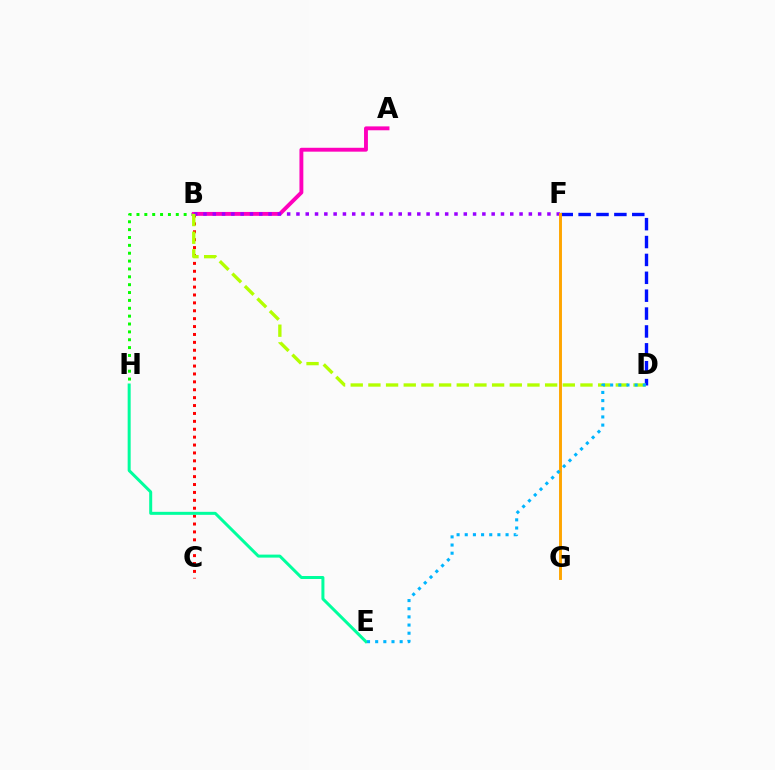{('D', 'F'): [{'color': '#0010ff', 'line_style': 'dashed', 'thickness': 2.43}], ('B', 'C'): [{'color': '#ff0000', 'line_style': 'dotted', 'thickness': 2.15}], ('B', 'H'): [{'color': '#08ff00', 'line_style': 'dotted', 'thickness': 2.14}], ('E', 'H'): [{'color': '#00ff9d', 'line_style': 'solid', 'thickness': 2.16}], ('A', 'B'): [{'color': '#ff00bd', 'line_style': 'solid', 'thickness': 2.8}], ('B', 'F'): [{'color': '#9b00ff', 'line_style': 'dotted', 'thickness': 2.53}], ('F', 'G'): [{'color': '#ffa500', 'line_style': 'solid', 'thickness': 2.1}], ('B', 'D'): [{'color': '#b3ff00', 'line_style': 'dashed', 'thickness': 2.4}], ('D', 'E'): [{'color': '#00b5ff', 'line_style': 'dotted', 'thickness': 2.22}]}